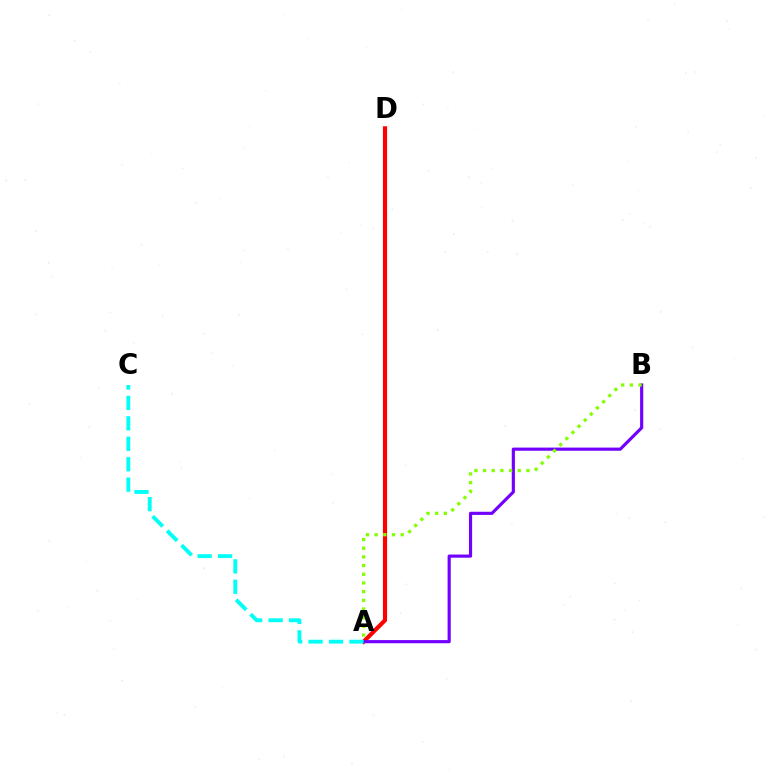{('A', 'D'): [{'color': '#ff0000', 'line_style': 'solid', 'thickness': 2.99}], ('A', 'B'): [{'color': '#7200ff', 'line_style': 'solid', 'thickness': 2.27}, {'color': '#84ff00', 'line_style': 'dotted', 'thickness': 2.36}], ('A', 'C'): [{'color': '#00fff6', 'line_style': 'dashed', 'thickness': 2.78}]}